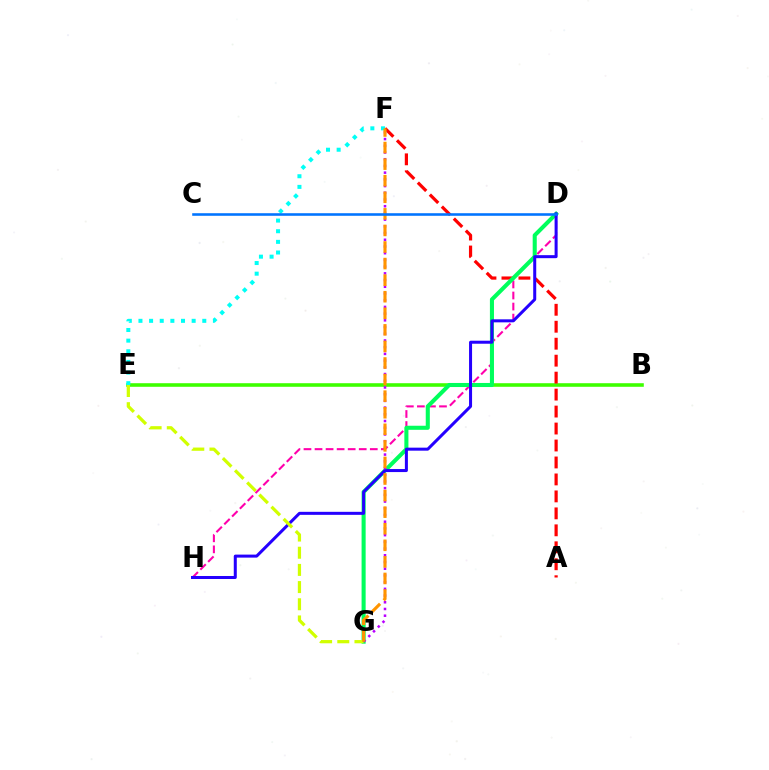{('D', 'H'): [{'color': '#ff00ac', 'line_style': 'dashed', 'thickness': 1.5}, {'color': '#2500ff', 'line_style': 'solid', 'thickness': 2.17}], ('B', 'E'): [{'color': '#3dff00', 'line_style': 'solid', 'thickness': 2.57}], ('A', 'F'): [{'color': '#ff0000', 'line_style': 'dashed', 'thickness': 2.3}], ('D', 'G'): [{'color': '#00ff5c', 'line_style': 'solid', 'thickness': 2.93}], ('E', 'F'): [{'color': '#00fff6', 'line_style': 'dotted', 'thickness': 2.89}], ('E', 'G'): [{'color': '#d1ff00', 'line_style': 'dashed', 'thickness': 2.33}], ('F', 'G'): [{'color': '#b900ff', 'line_style': 'dotted', 'thickness': 1.82}, {'color': '#ff9400', 'line_style': 'dashed', 'thickness': 2.25}], ('C', 'D'): [{'color': '#0074ff', 'line_style': 'solid', 'thickness': 1.86}]}